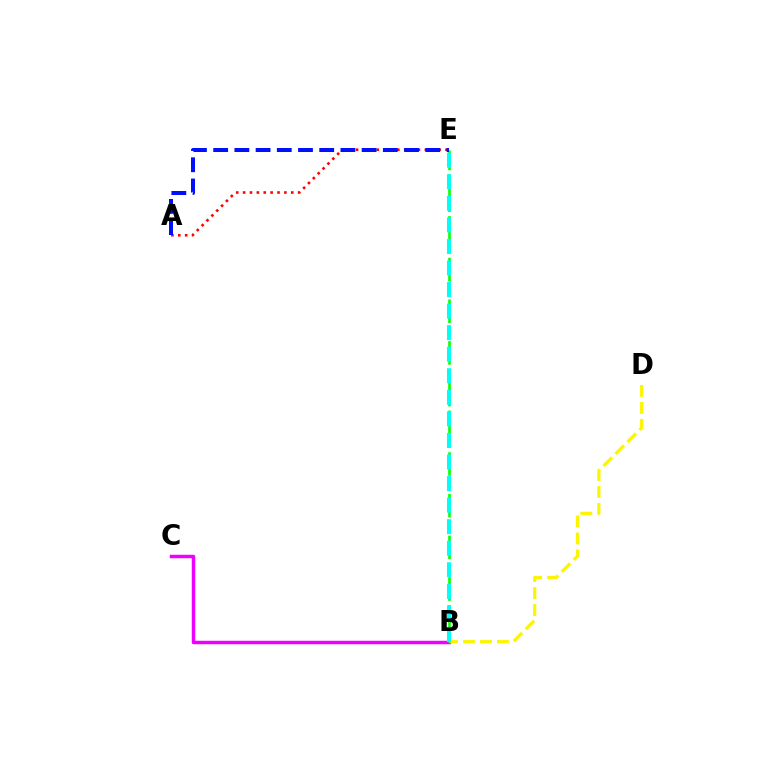{('B', 'C'): [{'color': '#ee00ff', 'line_style': 'solid', 'thickness': 2.5}], ('B', 'D'): [{'color': '#fcf500', 'line_style': 'dashed', 'thickness': 2.31}], ('B', 'E'): [{'color': '#08ff00', 'line_style': 'dashed', 'thickness': 1.89}, {'color': '#00fff6', 'line_style': 'dashed', 'thickness': 2.93}], ('A', 'E'): [{'color': '#ff0000', 'line_style': 'dotted', 'thickness': 1.87}, {'color': '#0010ff', 'line_style': 'dashed', 'thickness': 2.88}]}